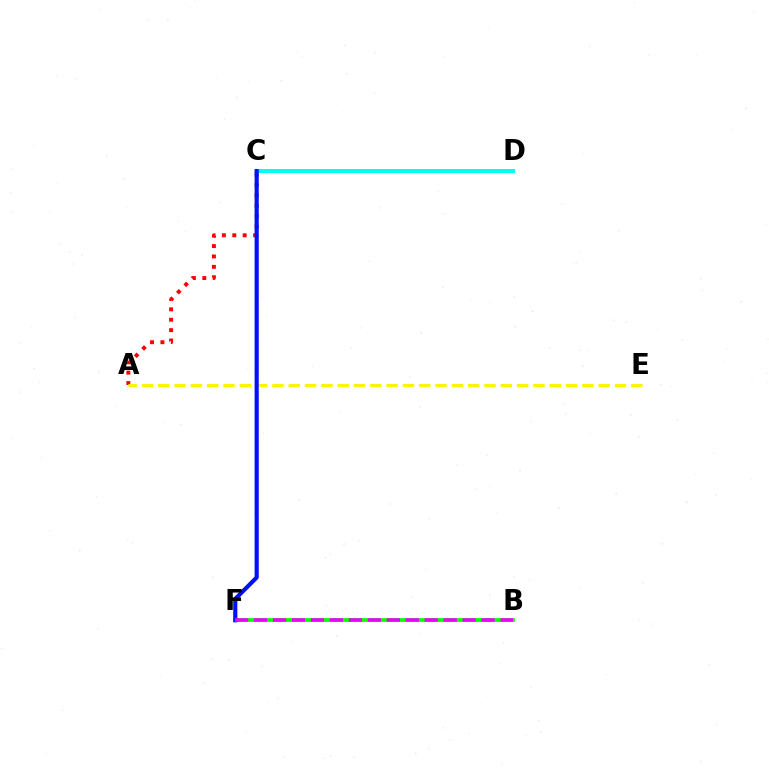{('A', 'C'): [{'color': '#ff0000', 'line_style': 'dotted', 'thickness': 2.82}], ('A', 'E'): [{'color': '#fcf500', 'line_style': 'dashed', 'thickness': 2.22}], ('C', 'D'): [{'color': '#00fff6', 'line_style': 'solid', 'thickness': 2.92}], ('B', 'F'): [{'color': '#08ff00', 'line_style': 'solid', 'thickness': 2.7}, {'color': '#ee00ff', 'line_style': 'dashed', 'thickness': 2.58}], ('C', 'F'): [{'color': '#0010ff', 'line_style': 'solid', 'thickness': 2.98}]}